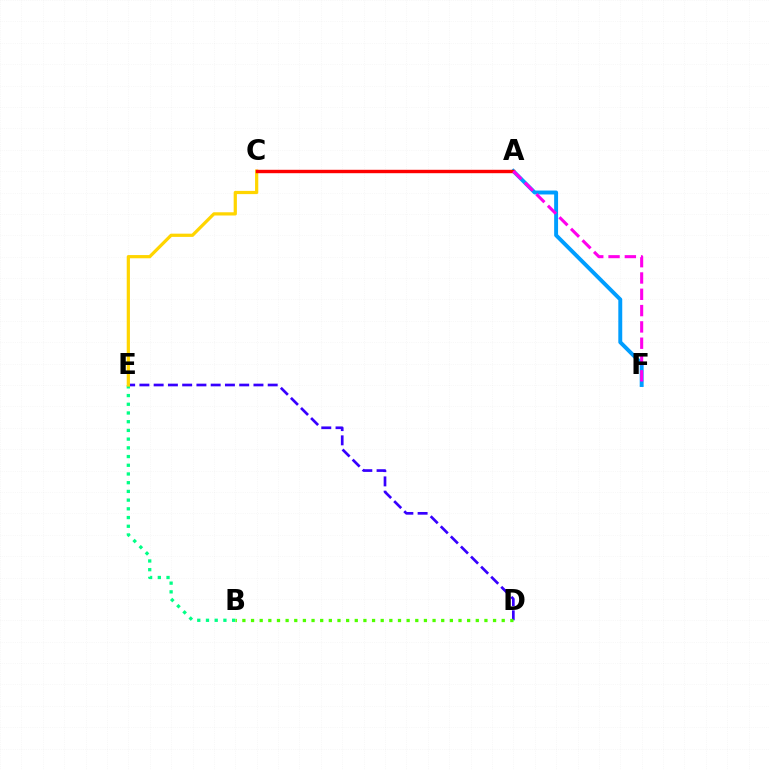{('D', 'E'): [{'color': '#3700ff', 'line_style': 'dashed', 'thickness': 1.94}], ('B', 'E'): [{'color': '#00ff86', 'line_style': 'dotted', 'thickness': 2.37}], ('C', 'E'): [{'color': '#ffd500', 'line_style': 'solid', 'thickness': 2.32}], ('A', 'F'): [{'color': '#009eff', 'line_style': 'solid', 'thickness': 2.82}, {'color': '#ff00ed', 'line_style': 'dashed', 'thickness': 2.22}], ('A', 'C'): [{'color': '#ff0000', 'line_style': 'solid', 'thickness': 2.45}], ('B', 'D'): [{'color': '#4fff00', 'line_style': 'dotted', 'thickness': 2.35}]}